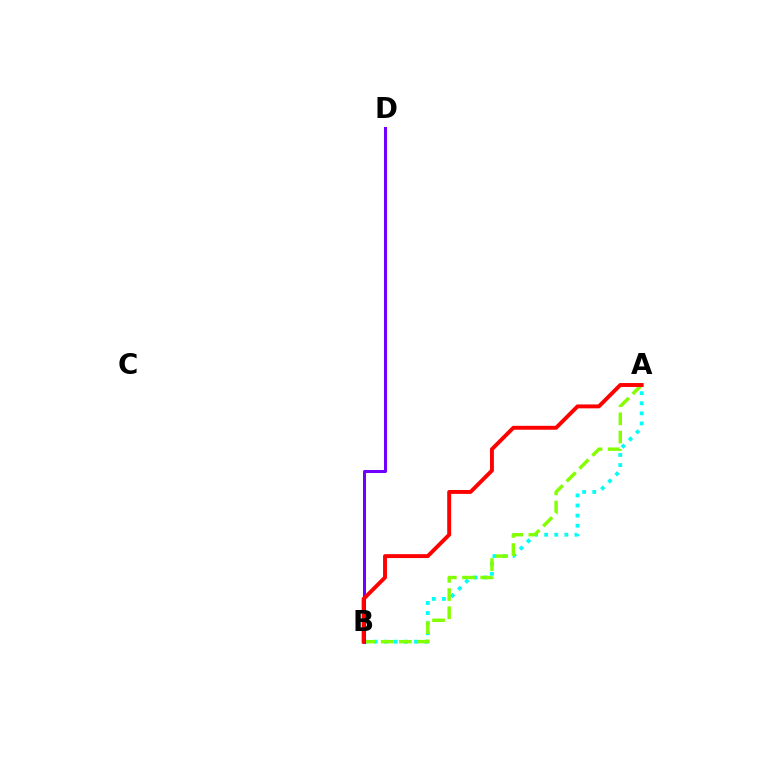{('A', 'B'): [{'color': '#00fff6', 'line_style': 'dotted', 'thickness': 2.74}, {'color': '#84ff00', 'line_style': 'dashed', 'thickness': 2.47}, {'color': '#ff0000', 'line_style': 'solid', 'thickness': 2.81}], ('B', 'D'): [{'color': '#7200ff', 'line_style': 'solid', 'thickness': 2.18}]}